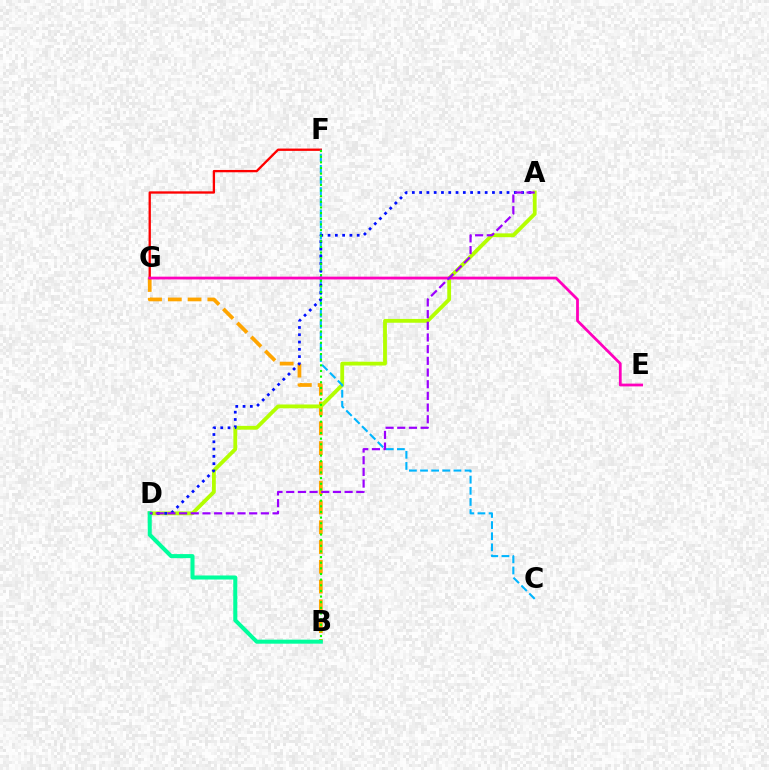{('B', 'G'): [{'color': '#ffa500', 'line_style': 'dashed', 'thickness': 2.69}], ('F', 'G'): [{'color': '#ff0000', 'line_style': 'solid', 'thickness': 1.67}], ('A', 'D'): [{'color': '#b3ff00', 'line_style': 'solid', 'thickness': 2.74}, {'color': '#0010ff', 'line_style': 'dotted', 'thickness': 1.98}, {'color': '#9b00ff', 'line_style': 'dashed', 'thickness': 1.59}], ('C', 'F'): [{'color': '#00b5ff', 'line_style': 'dashed', 'thickness': 1.51}], ('B', 'F'): [{'color': '#08ff00', 'line_style': 'dotted', 'thickness': 1.53}], ('B', 'D'): [{'color': '#00ff9d', 'line_style': 'solid', 'thickness': 2.91}], ('E', 'G'): [{'color': '#ff00bd', 'line_style': 'solid', 'thickness': 2.0}]}